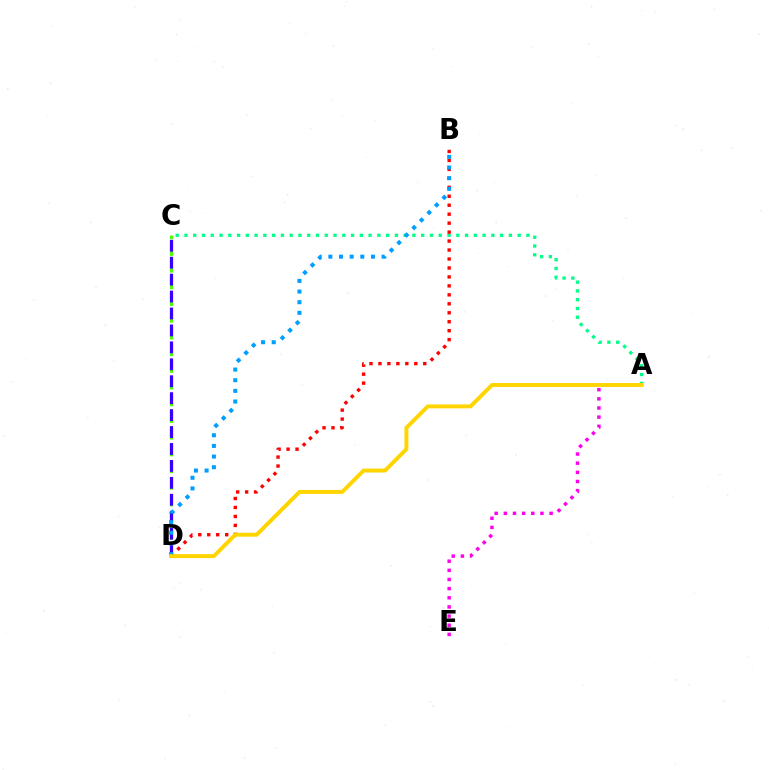{('C', 'D'): [{'color': '#4fff00', 'line_style': 'dashed', 'thickness': 2.27}, {'color': '#3700ff', 'line_style': 'dashed', 'thickness': 2.3}], ('A', 'C'): [{'color': '#00ff86', 'line_style': 'dotted', 'thickness': 2.38}], ('A', 'E'): [{'color': '#ff00ed', 'line_style': 'dotted', 'thickness': 2.49}], ('B', 'D'): [{'color': '#ff0000', 'line_style': 'dotted', 'thickness': 2.43}, {'color': '#009eff', 'line_style': 'dotted', 'thickness': 2.89}], ('A', 'D'): [{'color': '#ffd500', 'line_style': 'solid', 'thickness': 2.85}]}